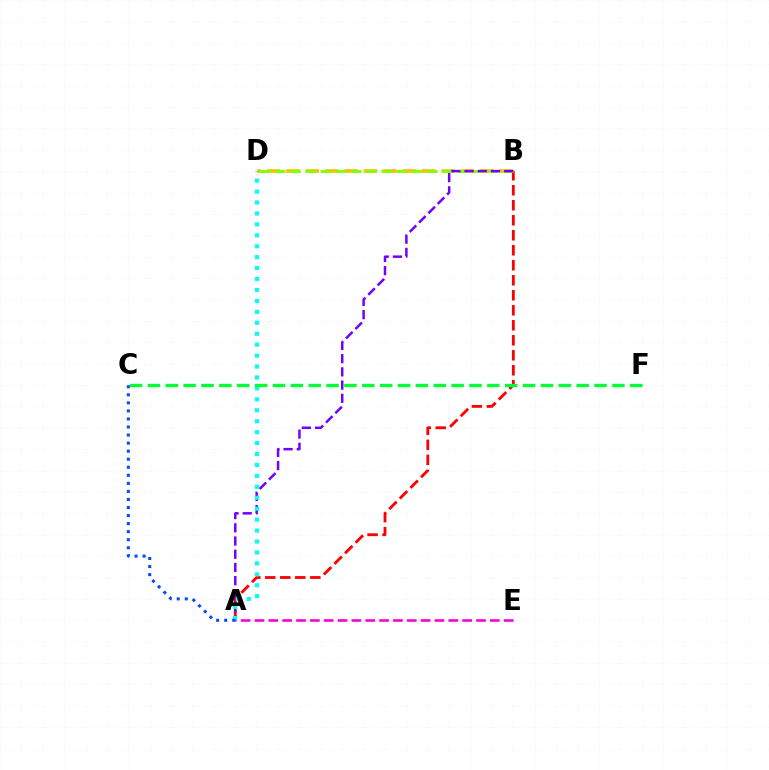{('B', 'D'): [{'color': '#ffbd00', 'line_style': 'dashed', 'thickness': 2.63}, {'color': '#84ff00', 'line_style': 'dashed', 'thickness': 2.06}], ('A', 'B'): [{'color': '#ff0000', 'line_style': 'dashed', 'thickness': 2.04}, {'color': '#7200ff', 'line_style': 'dashed', 'thickness': 1.8}], ('A', 'E'): [{'color': '#ff00cf', 'line_style': 'dashed', 'thickness': 1.88}], ('A', 'D'): [{'color': '#00fff6', 'line_style': 'dotted', 'thickness': 2.97}], ('C', 'F'): [{'color': '#00ff39', 'line_style': 'dashed', 'thickness': 2.43}], ('A', 'C'): [{'color': '#004bff', 'line_style': 'dotted', 'thickness': 2.19}]}